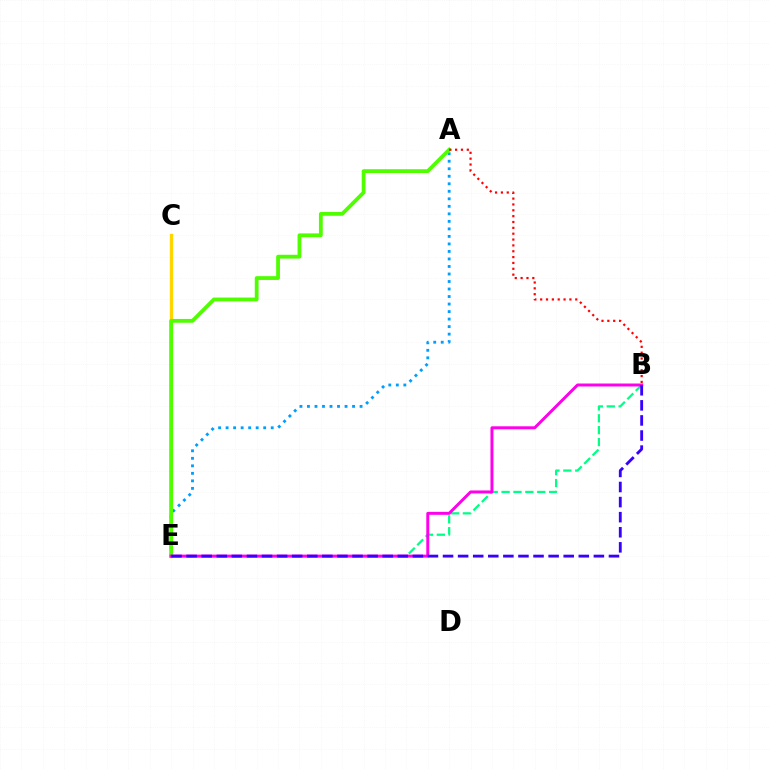{('B', 'E'): [{'color': '#00ff86', 'line_style': 'dashed', 'thickness': 1.61}, {'color': '#ff00ed', 'line_style': 'solid', 'thickness': 2.14}, {'color': '#3700ff', 'line_style': 'dashed', 'thickness': 2.05}], ('C', 'E'): [{'color': '#ffd500', 'line_style': 'solid', 'thickness': 2.41}], ('A', 'E'): [{'color': '#009eff', 'line_style': 'dotted', 'thickness': 2.04}, {'color': '#4fff00', 'line_style': 'solid', 'thickness': 2.73}], ('A', 'B'): [{'color': '#ff0000', 'line_style': 'dotted', 'thickness': 1.59}]}